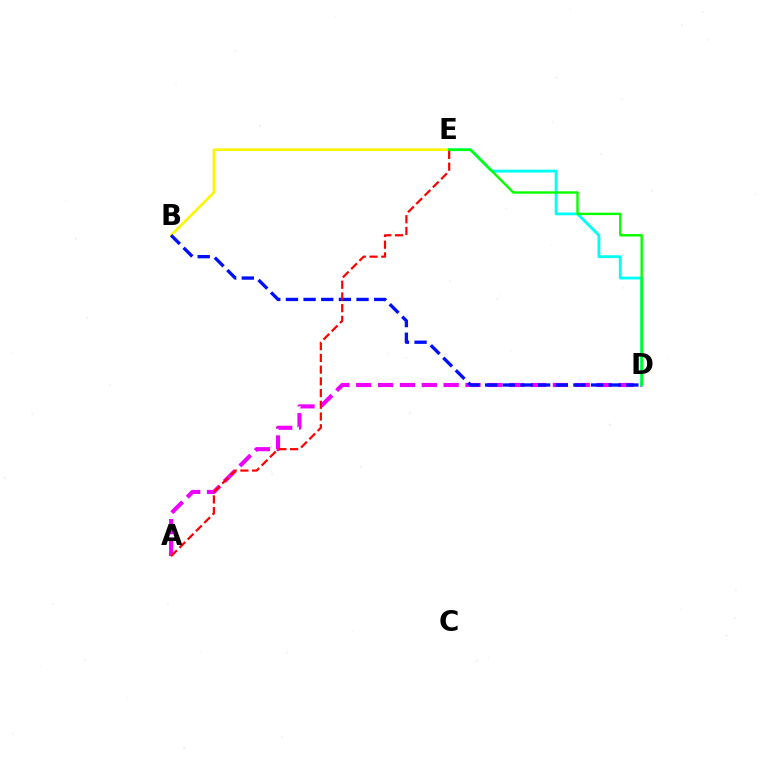{('A', 'D'): [{'color': '#ee00ff', 'line_style': 'dashed', 'thickness': 2.97}], ('B', 'E'): [{'color': '#fcf500', 'line_style': 'solid', 'thickness': 1.86}], ('D', 'E'): [{'color': '#00fff6', 'line_style': 'solid', 'thickness': 2.06}, {'color': '#08ff00', 'line_style': 'solid', 'thickness': 1.74}], ('B', 'D'): [{'color': '#0010ff', 'line_style': 'dashed', 'thickness': 2.4}], ('A', 'E'): [{'color': '#ff0000', 'line_style': 'dashed', 'thickness': 1.59}]}